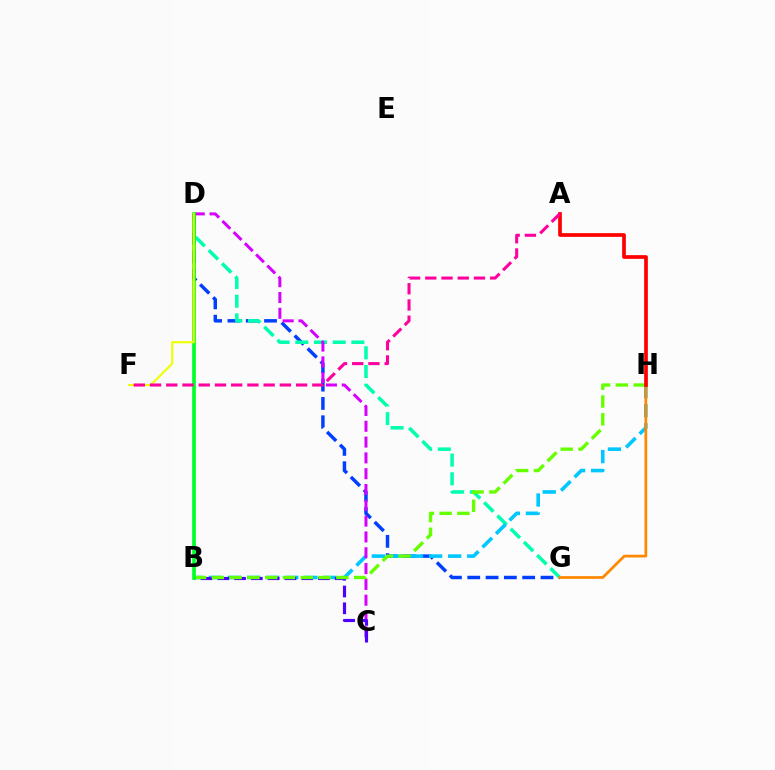{('D', 'G'): [{'color': '#003fff', 'line_style': 'dashed', 'thickness': 2.49}, {'color': '#00ffaf', 'line_style': 'dashed', 'thickness': 2.54}], ('B', 'H'): [{'color': '#00c7ff', 'line_style': 'dashed', 'thickness': 2.59}, {'color': '#66ff00', 'line_style': 'dashed', 'thickness': 2.42}], ('G', 'H'): [{'color': '#ff8800', 'line_style': 'solid', 'thickness': 1.96}], ('C', 'D'): [{'color': '#d600ff', 'line_style': 'dashed', 'thickness': 2.15}], ('B', 'C'): [{'color': '#4f00ff', 'line_style': 'dashed', 'thickness': 2.28}], ('A', 'H'): [{'color': '#ff0000', 'line_style': 'solid', 'thickness': 2.67}], ('B', 'D'): [{'color': '#00ff27', 'line_style': 'solid', 'thickness': 2.64}], ('D', 'F'): [{'color': '#eeff00', 'line_style': 'solid', 'thickness': 1.52}], ('A', 'F'): [{'color': '#ff00a0', 'line_style': 'dashed', 'thickness': 2.2}]}